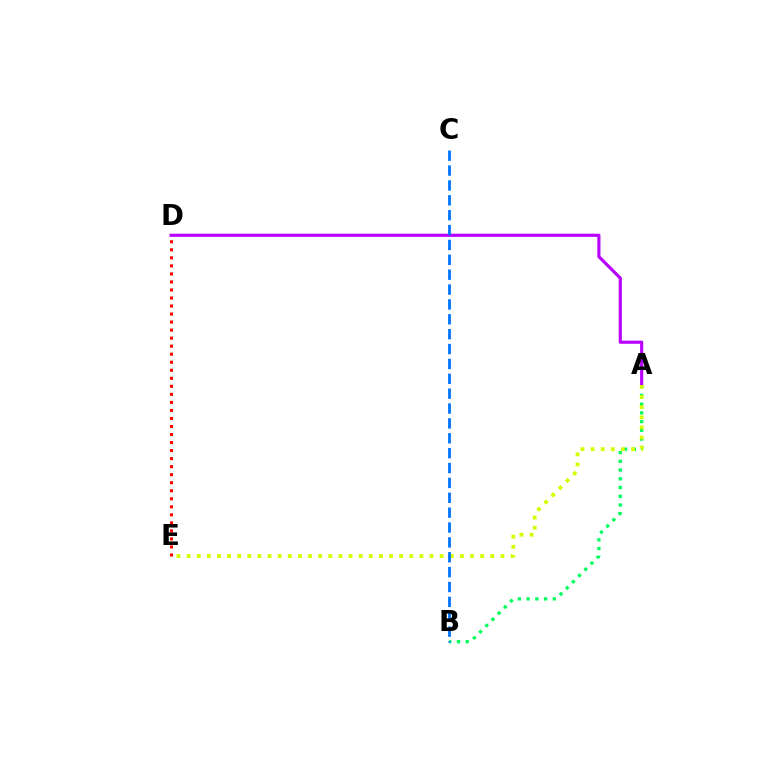{('A', 'B'): [{'color': '#00ff5c', 'line_style': 'dotted', 'thickness': 2.37}], ('D', 'E'): [{'color': '#ff0000', 'line_style': 'dotted', 'thickness': 2.18}], ('A', 'D'): [{'color': '#b900ff', 'line_style': 'solid', 'thickness': 2.26}], ('A', 'E'): [{'color': '#d1ff00', 'line_style': 'dotted', 'thickness': 2.75}], ('B', 'C'): [{'color': '#0074ff', 'line_style': 'dashed', 'thickness': 2.02}]}